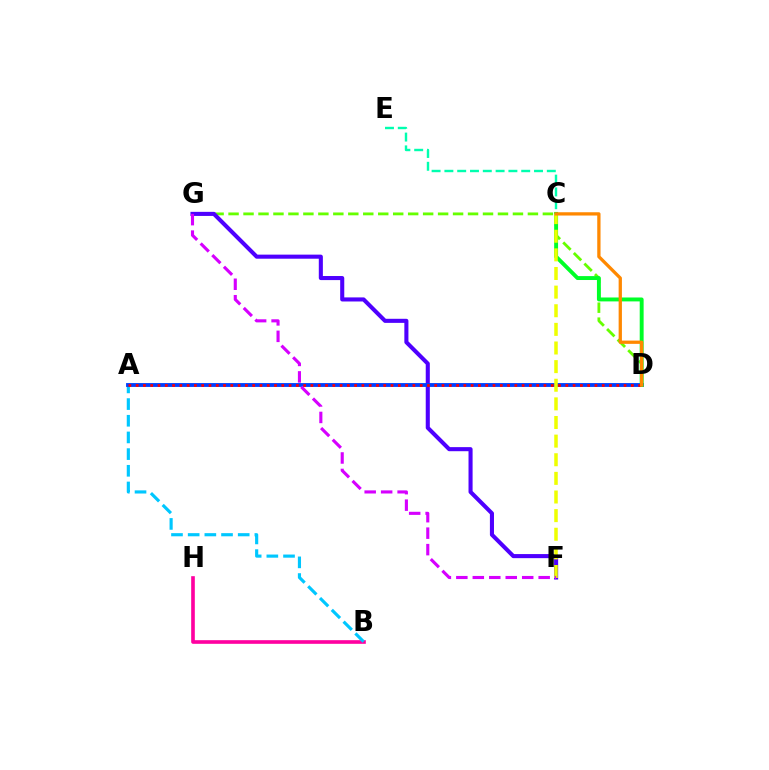{('C', 'E'): [{'color': '#00ffaf', 'line_style': 'dashed', 'thickness': 1.74}], ('B', 'H'): [{'color': '#ff00a0', 'line_style': 'solid', 'thickness': 2.62}], ('D', 'G'): [{'color': '#66ff00', 'line_style': 'dashed', 'thickness': 2.03}], ('F', 'G'): [{'color': '#4f00ff', 'line_style': 'solid', 'thickness': 2.94}, {'color': '#d600ff', 'line_style': 'dashed', 'thickness': 2.24}], ('A', 'B'): [{'color': '#00c7ff', 'line_style': 'dashed', 'thickness': 2.27}], ('A', 'D'): [{'color': '#003fff', 'line_style': 'solid', 'thickness': 2.77}, {'color': '#ff0000', 'line_style': 'dotted', 'thickness': 1.98}], ('C', 'D'): [{'color': '#00ff27', 'line_style': 'solid', 'thickness': 2.82}, {'color': '#ff8800', 'line_style': 'solid', 'thickness': 2.36}], ('C', 'F'): [{'color': '#eeff00', 'line_style': 'dashed', 'thickness': 2.53}]}